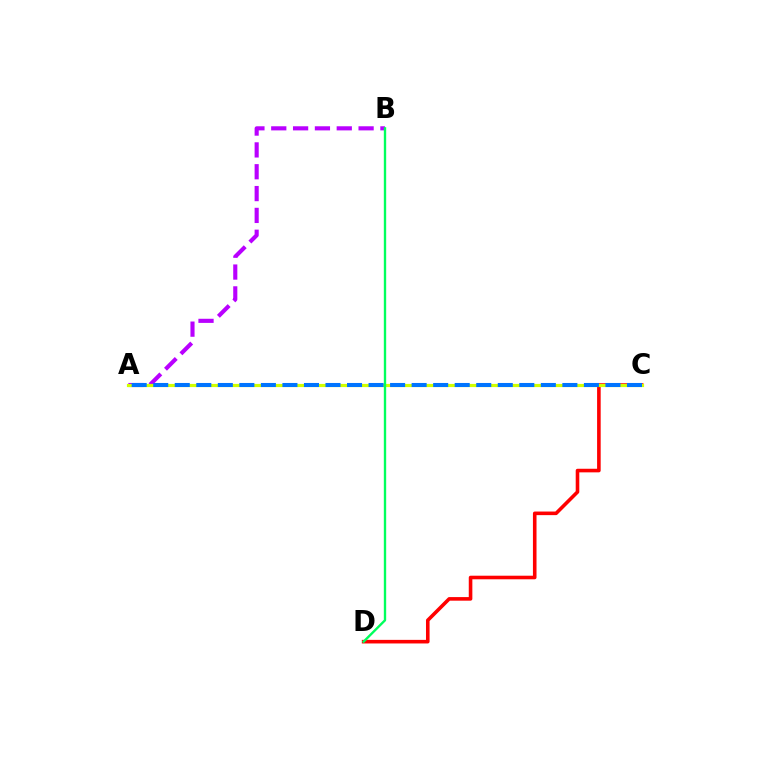{('A', 'B'): [{'color': '#b900ff', 'line_style': 'dashed', 'thickness': 2.97}], ('C', 'D'): [{'color': '#ff0000', 'line_style': 'solid', 'thickness': 2.58}], ('A', 'C'): [{'color': '#d1ff00', 'line_style': 'solid', 'thickness': 2.29}, {'color': '#0074ff', 'line_style': 'dashed', 'thickness': 2.93}], ('B', 'D'): [{'color': '#00ff5c', 'line_style': 'solid', 'thickness': 1.7}]}